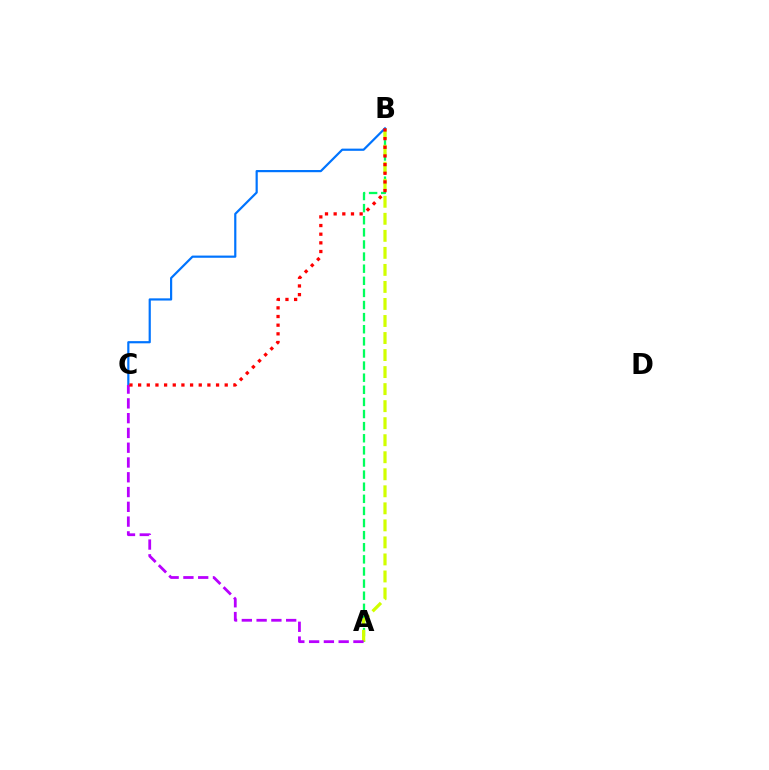{('A', 'B'): [{'color': '#00ff5c', 'line_style': 'dashed', 'thickness': 1.65}, {'color': '#d1ff00', 'line_style': 'dashed', 'thickness': 2.31}], ('B', 'C'): [{'color': '#0074ff', 'line_style': 'solid', 'thickness': 1.58}, {'color': '#ff0000', 'line_style': 'dotted', 'thickness': 2.35}], ('A', 'C'): [{'color': '#b900ff', 'line_style': 'dashed', 'thickness': 2.01}]}